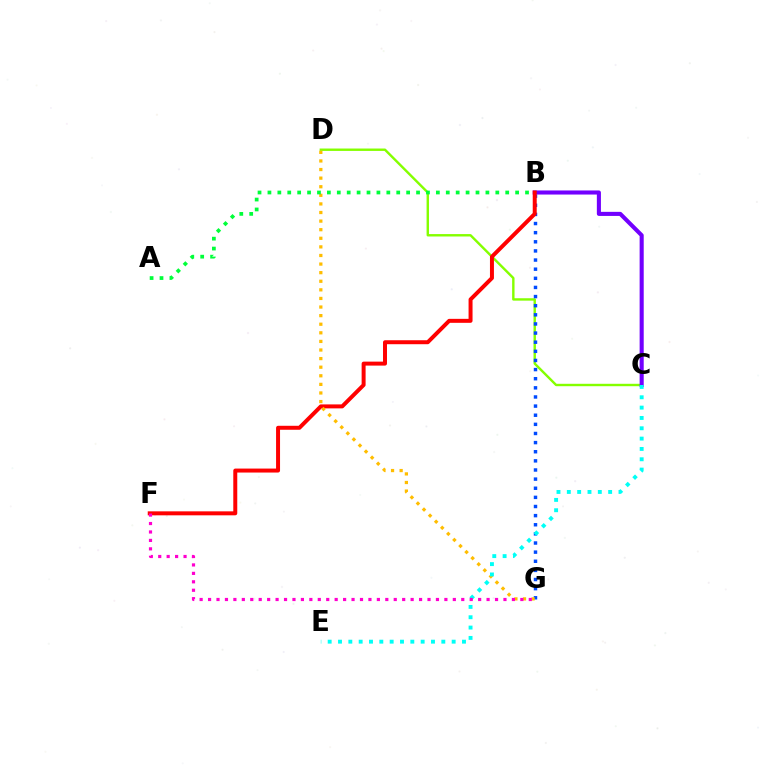{('C', 'D'): [{'color': '#84ff00', 'line_style': 'solid', 'thickness': 1.73}], ('B', 'G'): [{'color': '#004bff', 'line_style': 'dotted', 'thickness': 2.48}], ('B', 'C'): [{'color': '#7200ff', 'line_style': 'solid', 'thickness': 2.94}], ('B', 'F'): [{'color': '#ff0000', 'line_style': 'solid', 'thickness': 2.86}], ('D', 'G'): [{'color': '#ffbd00', 'line_style': 'dotted', 'thickness': 2.33}], ('C', 'E'): [{'color': '#00fff6', 'line_style': 'dotted', 'thickness': 2.81}], ('A', 'B'): [{'color': '#00ff39', 'line_style': 'dotted', 'thickness': 2.69}], ('F', 'G'): [{'color': '#ff00cf', 'line_style': 'dotted', 'thickness': 2.29}]}